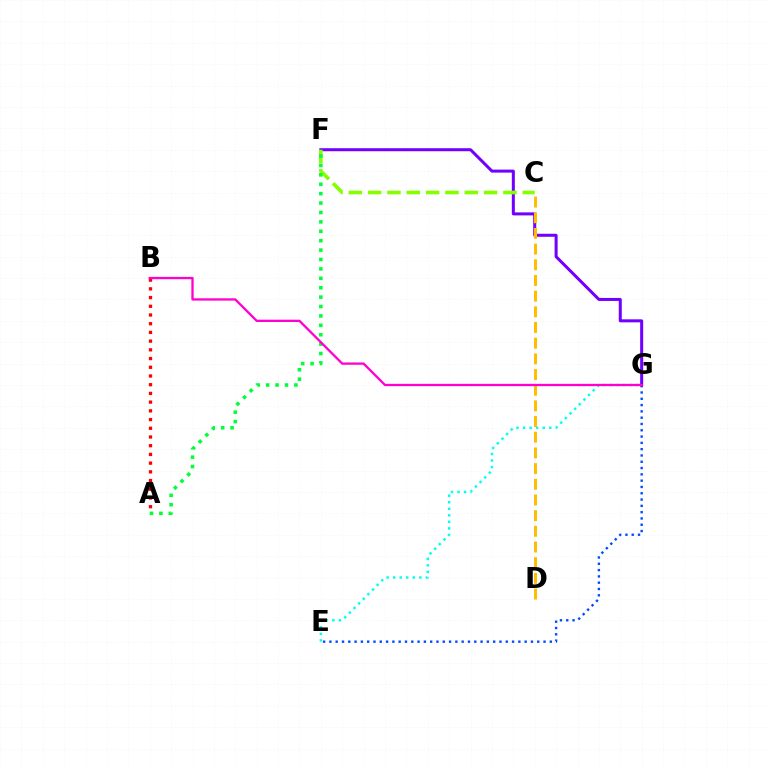{('E', 'G'): [{'color': '#004bff', 'line_style': 'dotted', 'thickness': 1.71}, {'color': '#00fff6', 'line_style': 'dotted', 'thickness': 1.78}], ('A', 'B'): [{'color': '#ff0000', 'line_style': 'dotted', 'thickness': 2.37}], ('F', 'G'): [{'color': '#7200ff', 'line_style': 'solid', 'thickness': 2.18}], ('C', 'F'): [{'color': '#84ff00', 'line_style': 'dashed', 'thickness': 2.63}], ('A', 'F'): [{'color': '#00ff39', 'line_style': 'dotted', 'thickness': 2.56}], ('C', 'D'): [{'color': '#ffbd00', 'line_style': 'dashed', 'thickness': 2.13}], ('B', 'G'): [{'color': '#ff00cf', 'line_style': 'solid', 'thickness': 1.66}]}